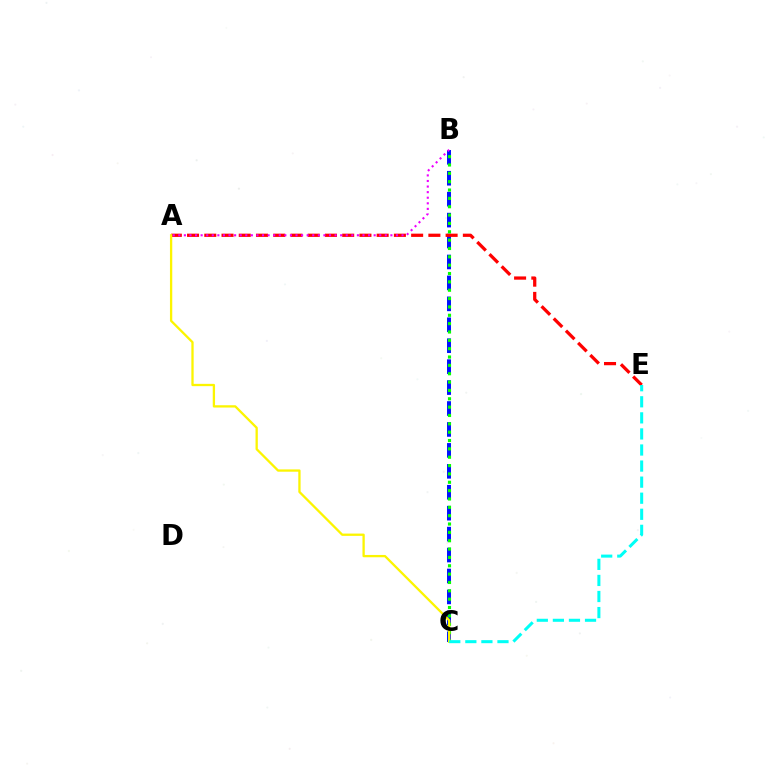{('B', 'C'): [{'color': '#0010ff', 'line_style': 'dashed', 'thickness': 2.84}, {'color': '#08ff00', 'line_style': 'dotted', 'thickness': 2.27}], ('A', 'E'): [{'color': '#ff0000', 'line_style': 'dashed', 'thickness': 2.34}], ('A', 'B'): [{'color': '#ee00ff', 'line_style': 'dotted', 'thickness': 1.52}], ('A', 'C'): [{'color': '#fcf500', 'line_style': 'solid', 'thickness': 1.65}], ('C', 'E'): [{'color': '#00fff6', 'line_style': 'dashed', 'thickness': 2.18}]}